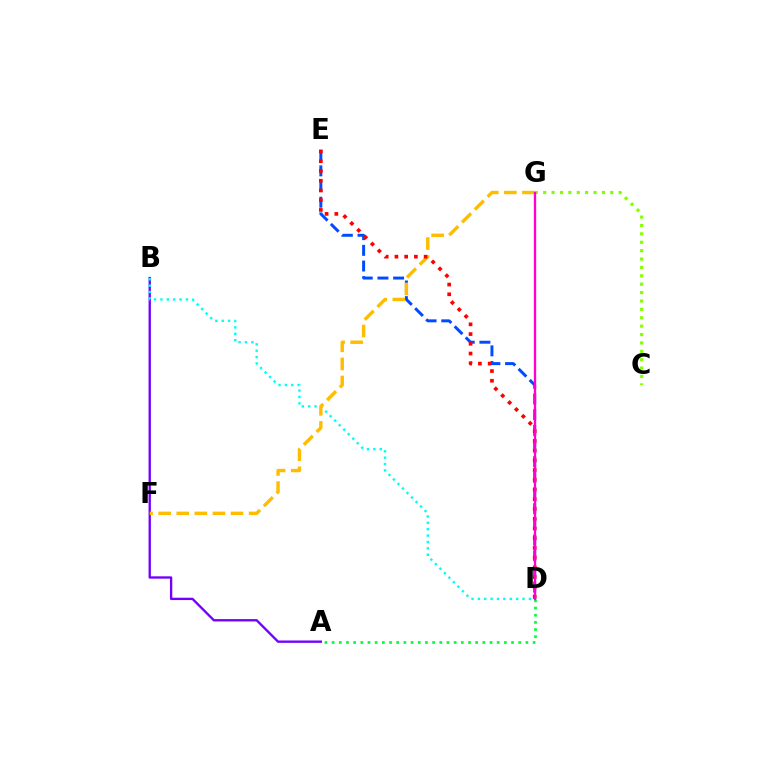{('A', 'D'): [{'color': '#00ff39', 'line_style': 'dotted', 'thickness': 1.95}], ('D', 'E'): [{'color': '#004bff', 'line_style': 'dashed', 'thickness': 2.13}, {'color': '#ff0000', 'line_style': 'dotted', 'thickness': 2.64}], ('A', 'B'): [{'color': '#7200ff', 'line_style': 'solid', 'thickness': 1.69}], ('B', 'D'): [{'color': '#00fff6', 'line_style': 'dotted', 'thickness': 1.73}], ('F', 'G'): [{'color': '#ffbd00', 'line_style': 'dashed', 'thickness': 2.46}], ('C', 'G'): [{'color': '#84ff00', 'line_style': 'dotted', 'thickness': 2.28}], ('D', 'G'): [{'color': '#ff00cf', 'line_style': 'solid', 'thickness': 1.68}]}